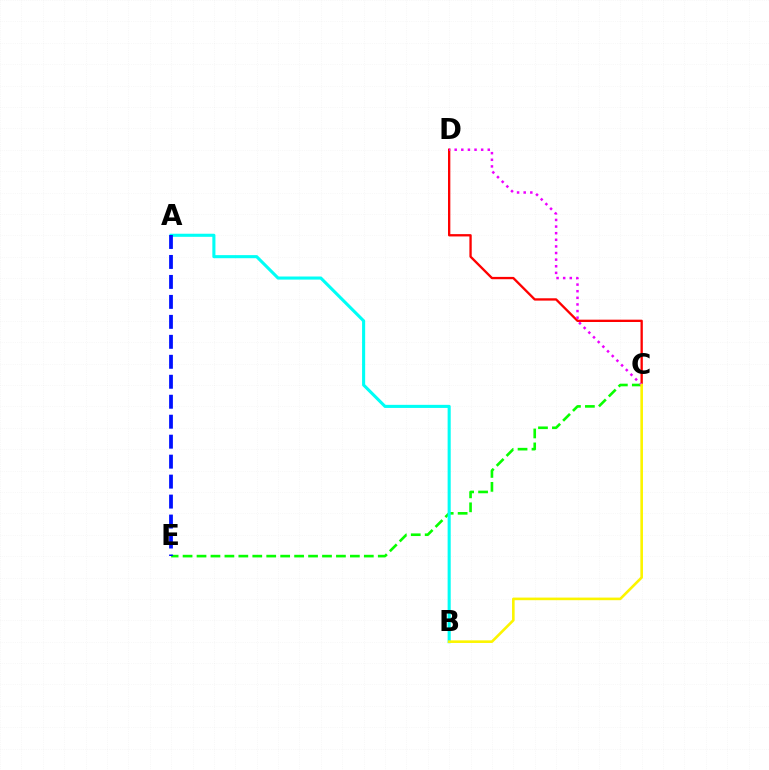{('C', 'E'): [{'color': '#08ff00', 'line_style': 'dashed', 'thickness': 1.89}], ('A', 'B'): [{'color': '#00fff6', 'line_style': 'solid', 'thickness': 2.22}], ('C', 'D'): [{'color': '#ff0000', 'line_style': 'solid', 'thickness': 1.67}, {'color': '#ee00ff', 'line_style': 'dotted', 'thickness': 1.8}], ('A', 'E'): [{'color': '#0010ff', 'line_style': 'dashed', 'thickness': 2.71}], ('B', 'C'): [{'color': '#fcf500', 'line_style': 'solid', 'thickness': 1.88}]}